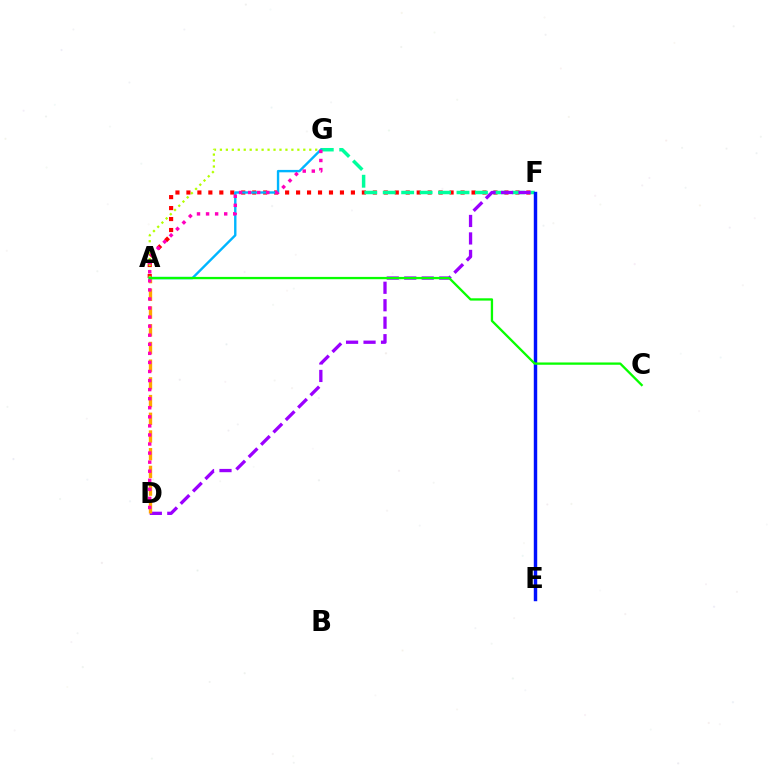{('A', 'F'): [{'color': '#ff0000', 'line_style': 'dotted', 'thickness': 2.98}], ('A', 'G'): [{'color': '#b3ff00', 'line_style': 'dotted', 'thickness': 1.62}, {'color': '#00b5ff', 'line_style': 'solid', 'thickness': 1.72}], ('F', 'G'): [{'color': '#00ff9d', 'line_style': 'dashed', 'thickness': 2.51}], ('D', 'F'): [{'color': '#9b00ff', 'line_style': 'dashed', 'thickness': 2.37}], ('E', 'F'): [{'color': '#0010ff', 'line_style': 'solid', 'thickness': 2.47}], ('A', 'D'): [{'color': '#ffa500', 'line_style': 'dashed', 'thickness': 2.41}], ('D', 'G'): [{'color': '#ff00bd', 'line_style': 'dotted', 'thickness': 2.46}], ('A', 'C'): [{'color': '#08ff00', 'line_style': 'solid', 'thickness': 1.66}]}